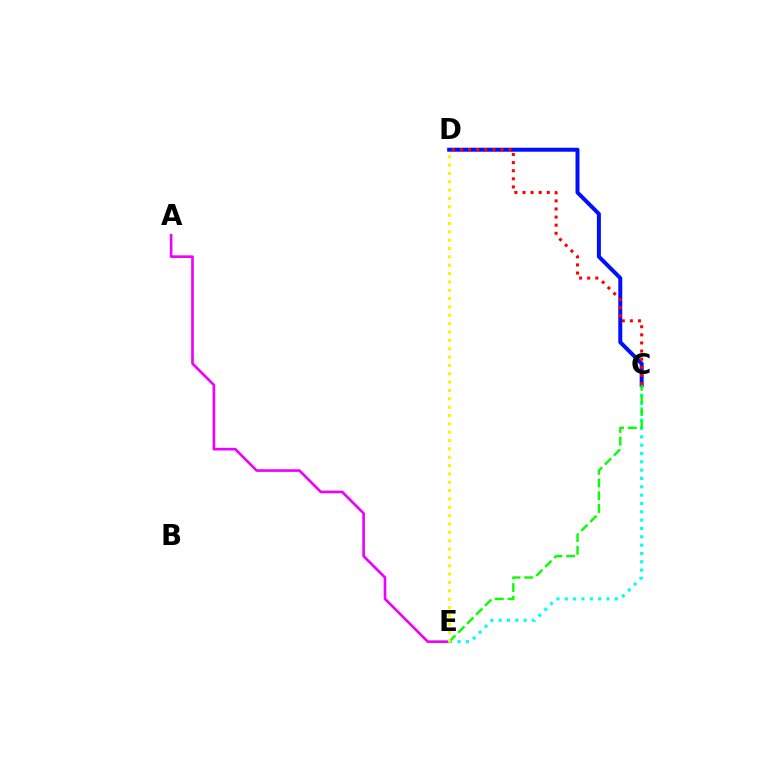{('A', 'E'): [{'color': '#ee00ff', 'line_style': 'solid', 'thickness': 1.91}], ('C', 'E'): [{'color': '#00fff6', 'line_style': 'dotted', 'thickness': 2.26}, {'color': '#08ff00', 'line_style': 'dashed', 'thickness': 1.72}], ('C', 'D'): [{'color': '#0010ff', 'line_style': 'solid', 'thickness': 2.87}, {'color': '#ff0000', 'line_style': 'dotted', 'thickness': 2.2}], ('D', 'E'): [{'color': '#fcf500', 'line_style': 'dotted', 'thickness': 2.27}]}